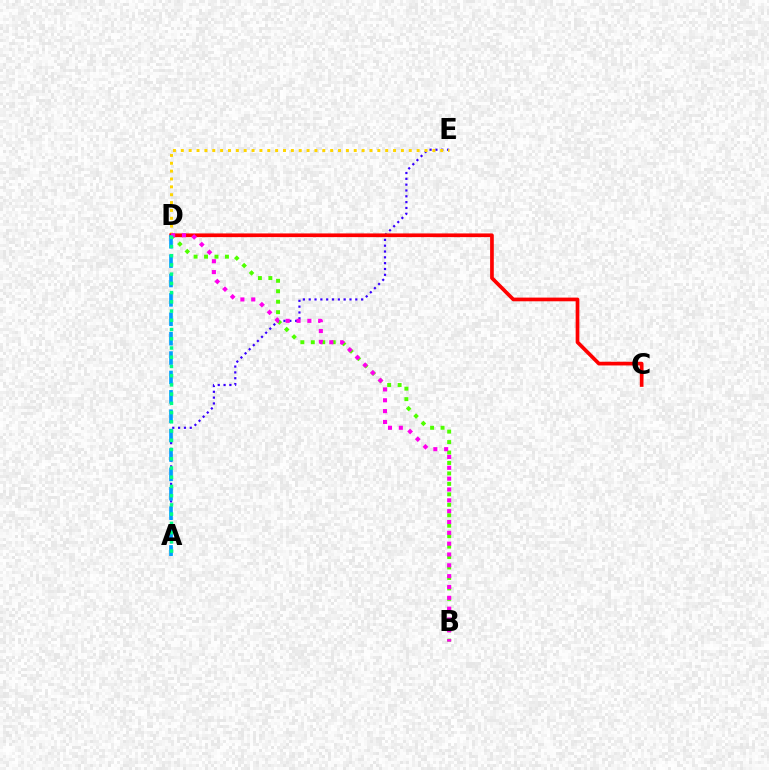{('A', 'E'): [{'color': '#3700ff', 'line_style': 'dotted', 'thickness': 1.58}], ('D', 'E'): [{'color': '#ffd500', 'line_style': 'dotted', 'thickness': 2.14}], ('B', 'D'): [{'color': '#4fff00', 'line_style': 'dotted', 'thickness': 2.84}, {'color': '#ff00ed', 'line_style': 'dotted', 'thickness': 2.94}], ('C', 'D'): [{'color': '#ff0000', 'line_style': 'solid', 'thickness': 2.66}], ('A', 'D'): [{'color': '#009eff', 'line_style': 'dashed', 'thickness': 2.63}, {'color': '#00ff86', 'line_style': 'dotted', 'thickness': 2.51}]}